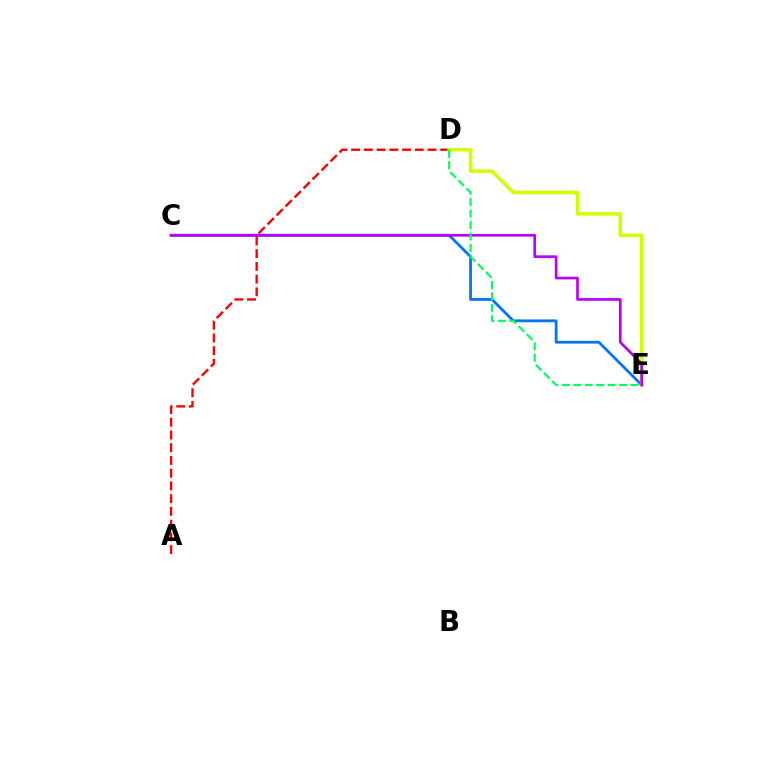{('C', 'E'): [{'color': '#0074ff', 'line_style': 'solid', 'thickness': 2.0}, {'color': '#b900ff', 'line_style': 'solid', 'thickness': 1.94}], ('A', 'D'): [{'color': '#ff0000', 'line_style': 'dashed', 'thickness': 1.73}], ('D', 'E'): [{'color': '#d1ff00', 'line_style': 'solid', 'thickness': 2.54}, {'color': '#00ff5c', 'line_style': 'dashed', 'thickness': 1.56}]}